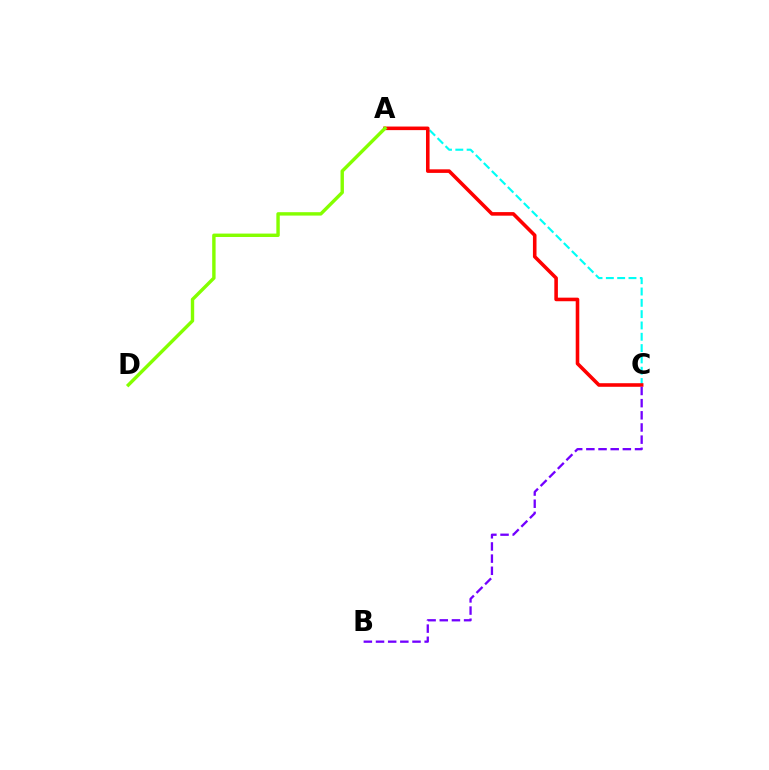{('A', 'C'): [{'color': '#00fff6', 'line_style': 'dashed', 'thickness': 1.54}, {'color': '#ff0000', 'line_style': 'solid', 'thickness': 2.58}], ('A', 'D'): [{'color': '#84ff00', 'line_style': 'solid', 'thickness': 2.45}], ('B', 'C'): [{'color': '#7200ff', 'line_style': 'dashed', 'thickness': 1.65}]}